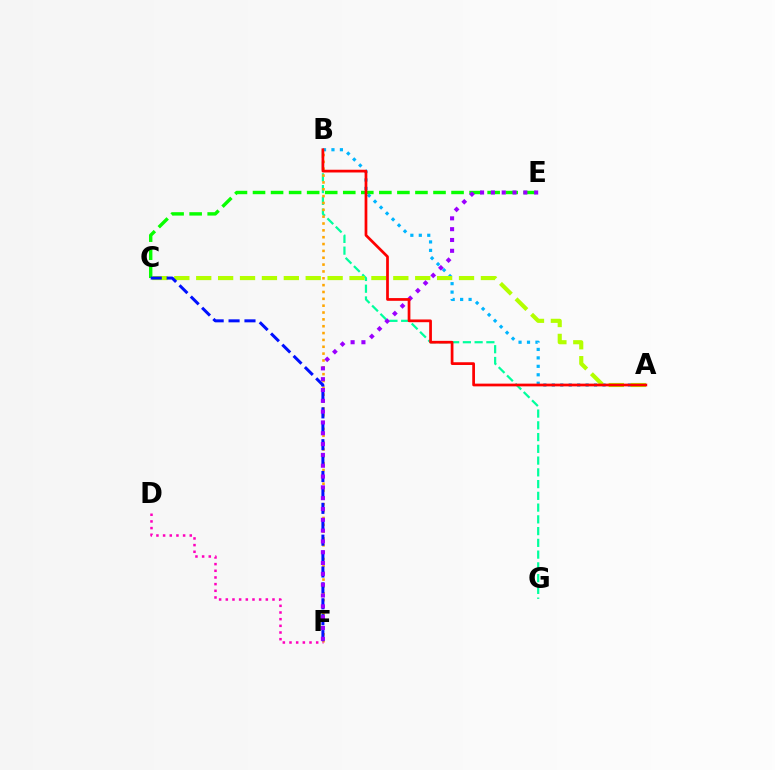{('B', 'G'): [{'color': '#00ff9d', 'line_style': 'dashed', 'thickness': 1.6}], ('B', 'F'): [{'color': '#ffa500', 'line_style': 'dotted', 'thickness': 1.86}], ('C', 'E'): [{'color': '#08ff00', 'line_style': 'dashed', 'thickness': 2.45}], ('A', 'B'): [{'color': '#00b5ff', 'line_style': 'dotted', 'thickness': 2.3}, {'color': '#ff0000', 'line_style': 'solid', 'thickness': 1.96}], ('A', 'C'): [{'color': '#b3ff00', 'line_style': 'dashed', 'thickness': 2.98}], ('D', 'F'): [{'color': '#ff00bd', 'line_style': 'dotted', 'thickness': 1.81}], ('C', 'F'): [{'color': '#0010ff', 'line_style': 'dashed', 'thickness': 2.16}], ('E', 'F'): [{'color': '#9b00ff', 'line_style': 'dotted', 'thickness': 2.94}]}